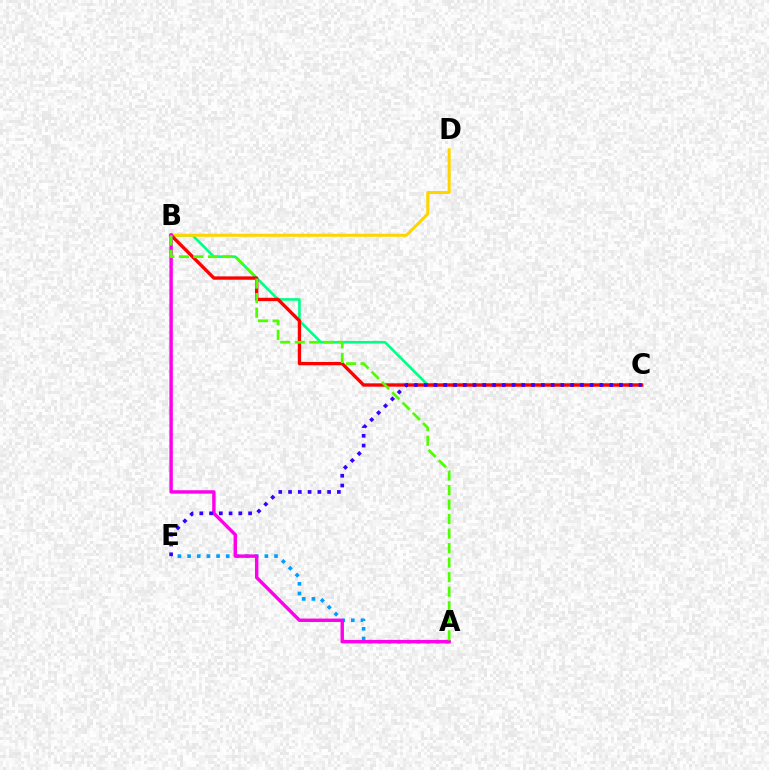{('A', 'E'): [{'color': '#009eff', 'line_style': 'dotted', 'thickness': 2.62}], ('B', 'C'): [{'color': '#00ff86', 'line_style': 'solid', 'thickness': 1.87}, {'color': '#ff0000', 'line_style': 'solid', 'thickness': 2.41}], ('B', 'D'): [{'color': '#ffd500', 'line_style': 'solid', 'thickness': 2.17}], ('A', 'B'): [{'color': '#ff00ed', 'line_style': 'solid', 'thickness': 2.47}, {'color': '#4fff00', 'line_style': 'dashed', 'thickness': 1.97}], ('C', 'E'): [{'color': '#3700ff', 'line_style': 'dotted', 'thickness': 2.65}]}